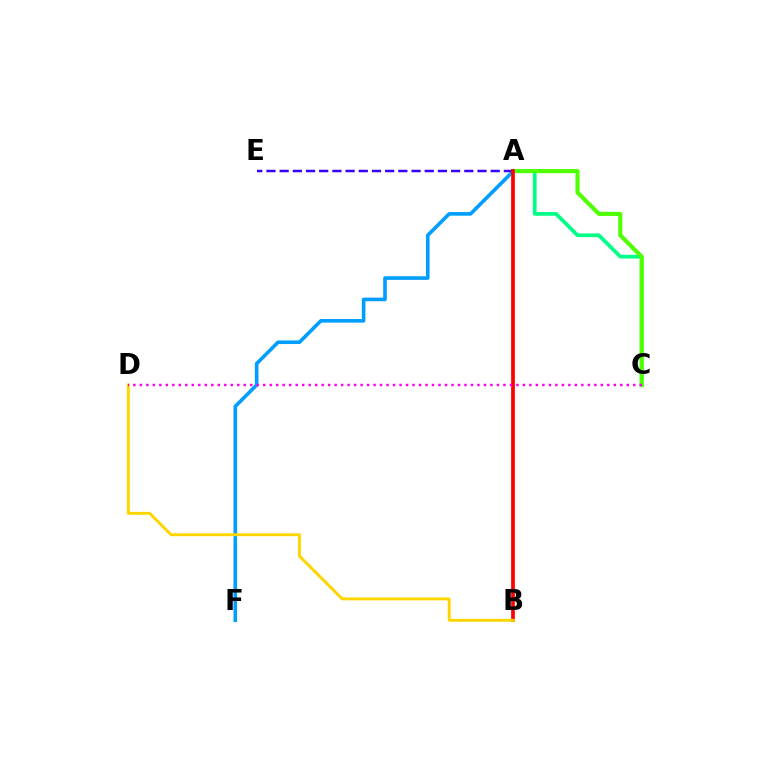{('A', 'C'): [{'color': '#00ff86', 'line_style': 'solid', 'thickness': 2.69}, {'color': '#4fff00', 'line_style': 'solid', 'thickness': 2.95}], ('A', 'F'): [{'color': '#009eff', 'line_style': 'solid', 'thickness': 2.6}], ('A', 'E'): [{'color': '#3700ff', 'line_style': 'dashed', 'thickness': 1.79}], ('A', 'B'): [{'color': '#ff0000', 'line_style': 'solid', 'thickness': 2.68}], ('B', 'D'): [{'color': '#ffd500', 'line_style': 'solid', 'thickness': 2.11}], ('C', 'D'): [{'color': '#ff00ed', 'line_style': 'dotted', 'thickness': 1.76}]}